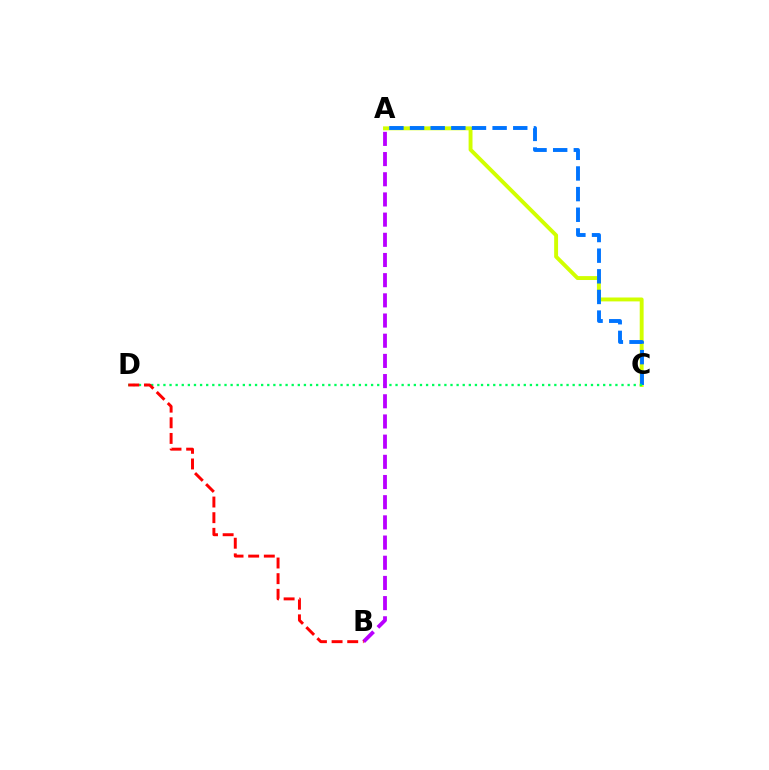{('A', 'C'): [{'color': '#d1ff00', 'line_style': 'solid', 'thickness': 2.81}, {'color': '#0074ff', 'line_style': 'dashed', 'thickness': 2.8}], ('C', 'D'): [{'color': '#00ff5c', 'line_style': 'dotted', 'thickness': 1.66}], ('A', 'B'): [{'color': '#b900ff', 'line_style': 'dashed', 'thickness': 2.74}], ('B', 'D'): [{'color': '#ff0000', 'line_style': 'dashed', 'thickness': 2.13}]}